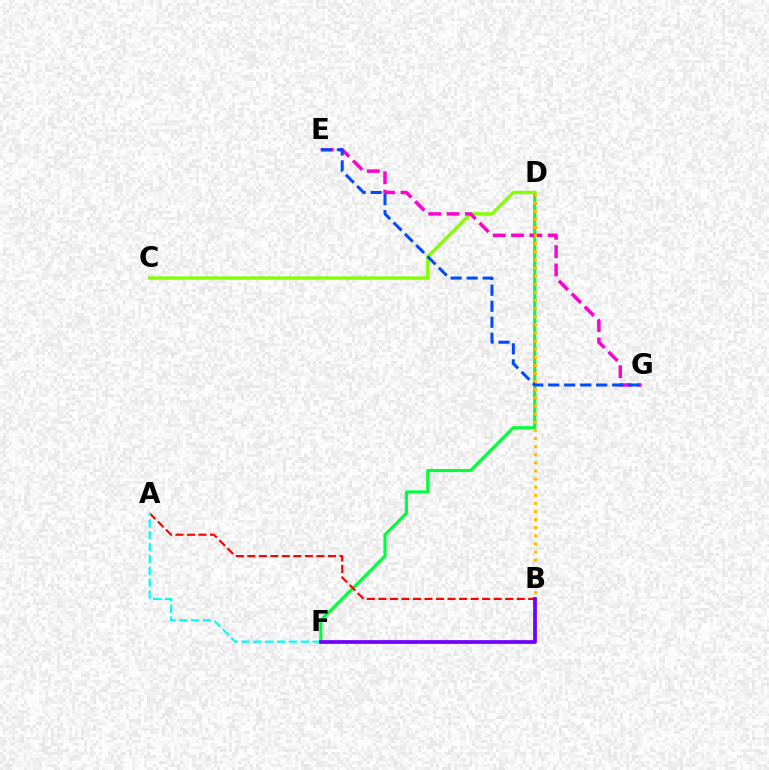{('D', 'F'): [{'color': '#00ff39', 'line_style': 'solid', 'thickness': 2.26}], ('C', 'D'): [{'color': '#84ff00', 'line_style': 'solid', 'thickness': 2.41}], ('A', 'B'): [{'color': '#ff0000', 'line_style': 'dashed', 'thickness': 1.57}], ('A', 'F'): [{'color': '#00fff6', 'line_style': 'dashed', 'thickness': 1.61}], ('E', 'G'): [{'color': '#ff00cf', 'line_style': 'dashed', 'thickness': 2.49}, {'color': '#004bff', 'line_style': 'dashed', 'thickness': 2.17}], ('B', 'D'): [{'color': '#ffbd00', 'line_style': 'dotted', 'thickness': 2.2}], ('B', 'F'): [{'color': '#7200ff', 'line_style': 'solid', 'thickness': 2.69}]}